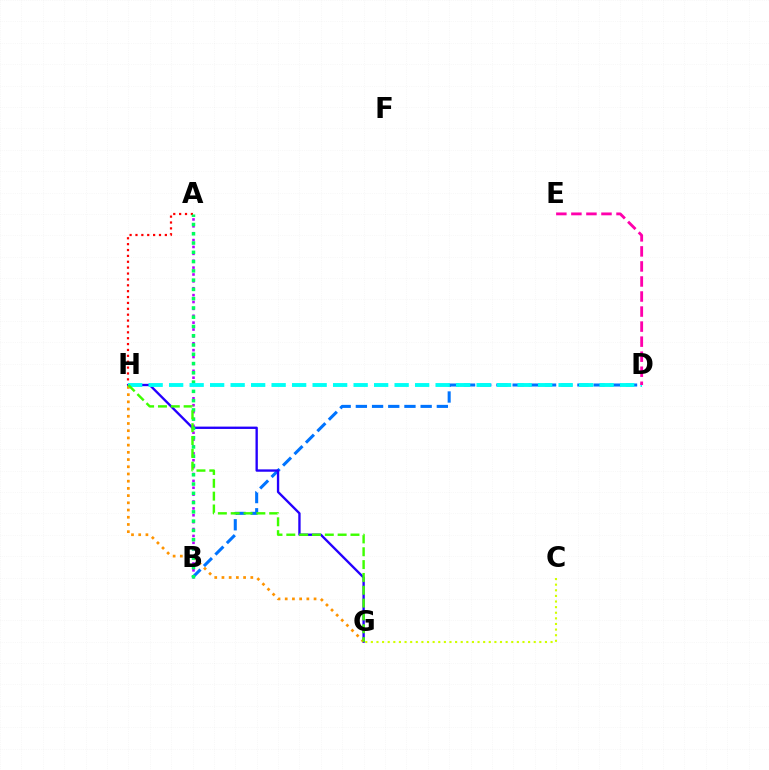{('C', 'G'): [{'color': '#d1ff00', 'line_style': 'dotted', 'thickness': 1.53}], ('A', 'H'): [{'color': '#ff0000', 'line_style': 'dotted', 'thickness': 1.6}], ('A', 'B'): [{'color': '#b900ff', 'line_style': 'dotted', 'thickness': 1.87}, {'color': '#00ff5c', 'line_style': 'dotted', 'thickness': 2.52}], ('B', 'D'): [{'color': '#0074ff', 'line_style': 'dashed', 'thickness': 2.2}], ('G', 'H'): [{'color': '#2500ff', 'line_style': 'solid', 'thickness': 1.69}, {'color': '#ff9400', 'line_style': 'dotted', 'thickness': 1.96}, {'color': '#3dff00', 'line_style': 'dashed', 'thickness': 1.74}], ('D', 'H'): [{'color': '#00fff6', 'line_style': 'dashed', 'thickness': 2.78}], ('D', 'E'): [{'color': '#ff00ac', 'line_style': 'dashed', 'thickness': 2.04}]}